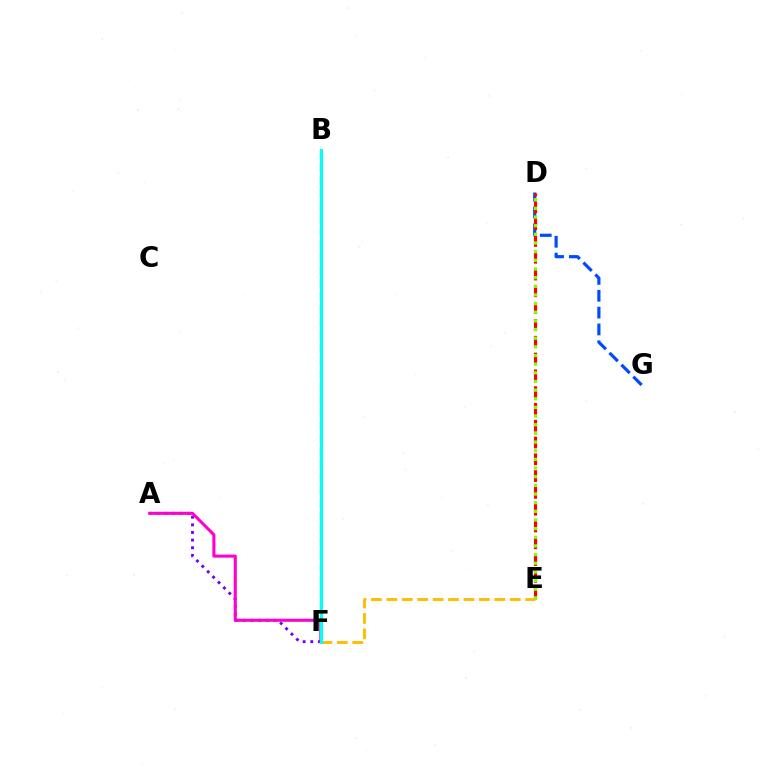{('A', 'F'): [{'color': '#7200ff', 'line_style': 'dotted', 'thickness': 2.07}, {'color': '#ff00cf', 'line_style': 'solid', 'thickness': 2.22}], ('D', 'G'): [{'color': '#004bff', 'line_style': 'dashed', 'thickness': 2.29}], ('D', 'E'): [{'color': '#ff0000', 'line_style': 'dashed', 'thickness': 2.28}, {'color': '#84ff00', 'line_style': 'dotted', 'thickness': 2.35}], ('E', 'F'): [{'color': '#ffbd00', 'line_style': 'dashed', 'thickness': 2.1}], ('B', 'F'): [{'color': '#00ff39', 'line_style': 'dashed', 'thickness': 1.75}, {'color': '#00fff6', 'line_style': 'solid', 'thickness': 2.22}]}